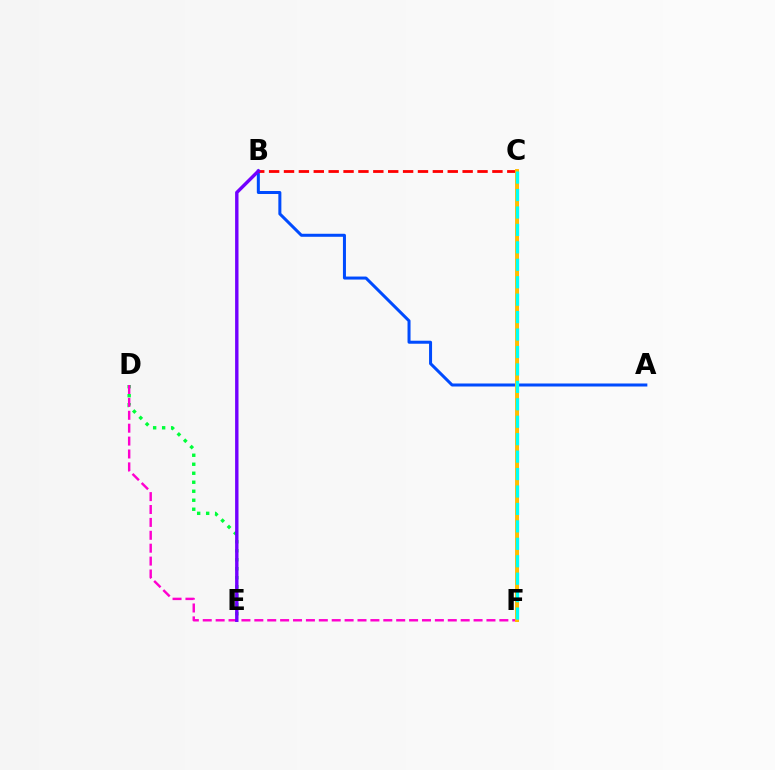{('D', 'E'): [{'color': '#00ff39', 'line_style': 'dotted', 'thickness': 2.45}], ('A', 'B'): [{'color': '#004bff', 'line_style': 'solid', 'thickness': 2.17}], ('C', 'F'): [{'color': '#84ff00', 'line_style': 'solid', 'thickness': 2.16}, {'color': '#ffbd00', 'line_style': 'solid', 'thickness': 2.82}, {'color': '#00fff6', 'line_style': 'dashed', 'thickness': 2.37}], ('B', 'C'): [{'color': '#ff0000', 'line_style': 'dashed', 'thickness': 2.02}], ('D', 'F'): [{'color': '#ff00cf', 'line_style': 'dashed', 'thickness': 1.75}], ('B', 'E'): [{'color': '#7200ff', 'line_style': 'solid', 'thickness': 2.45}]}